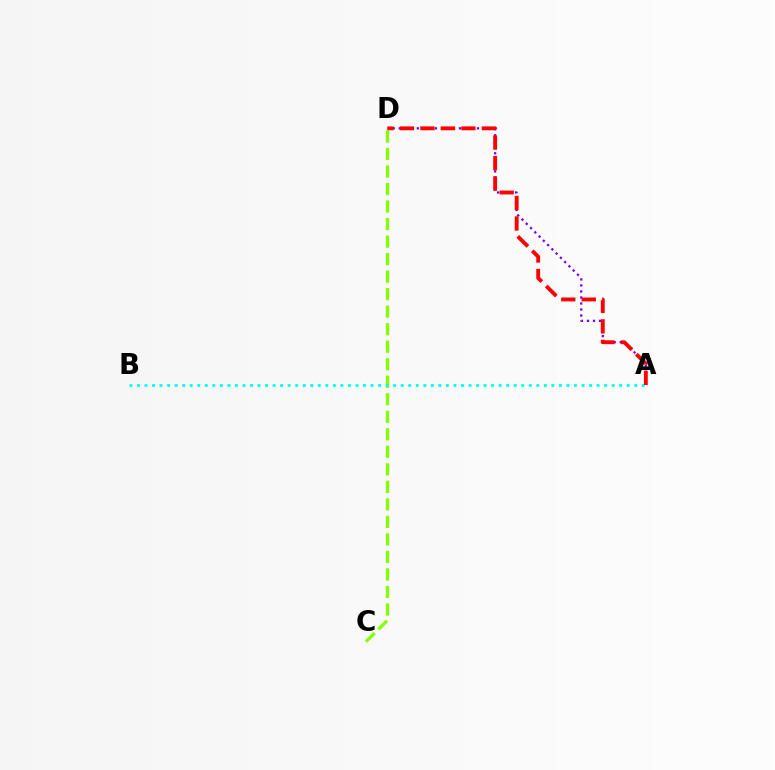{('A', 'D'): [{'color': '#7200ff', 'line_style': 'dotted', 'thickness': 1.63}, {'color': '#ff0000', 'line_style': 'dashed', 'thickness': 2.78}], ('C', 'D'): [{'color': '#84ff00', 'line_style': 'dashed', 'thickness': 2.38}], ('A', 'B'): [{'color': '#00fff6', 'line_style': 'dotted', 'thickness': 2.05}]}